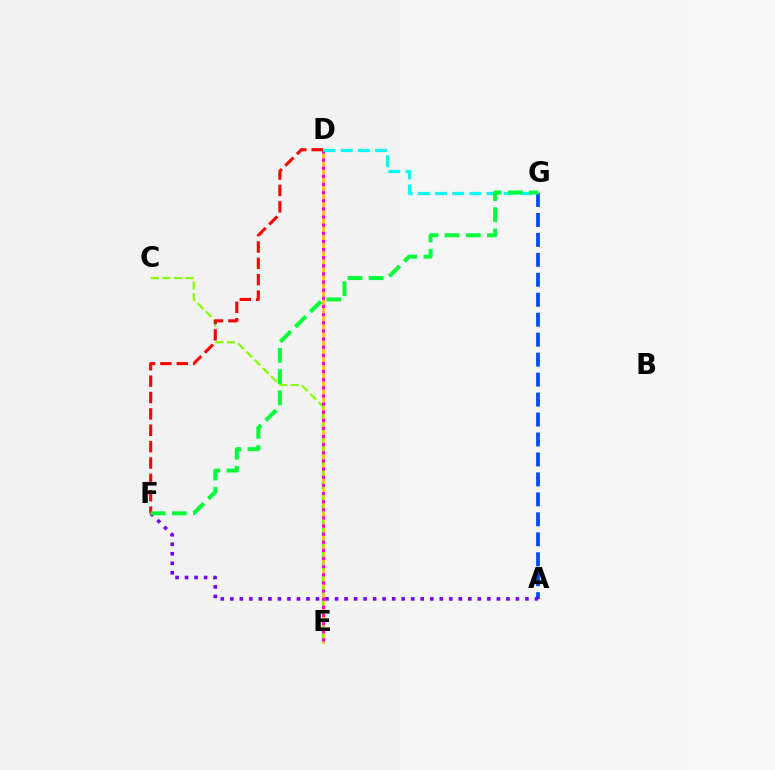{('D', 'E'): [{'color': '#ffbd00', 'line_style': 'solid', 'thickness': 1.89}, {'color': '#ff00cf', 'line_style': 'dotted', 'thickness': 2.21}], ('C', 'E'): [{'color': '#84ff00', 'line_style': 'dashed', 'thickness': 1.58}], ('A', 'G'): [{'color': '#004bff', 'line_style': 'dashed', 'thickness': 2.71}], ('D', 'G'): [{'color': '#00fff6', 'line_style': 'dashed', 'thickness': 2.33}], ('A', 'F'): [{'color': '#7200ff', 'line_style': 'dotted', 'thickness': 2.59}], ('D', 'F'): [{'color': '#ff0000', 'line_style': 'dashed', 'thickness': 2.22}], ('F', 'G'): [{'color': '#00ff39', 'line_style': 'dashed', 'thickness': 2.88}]}